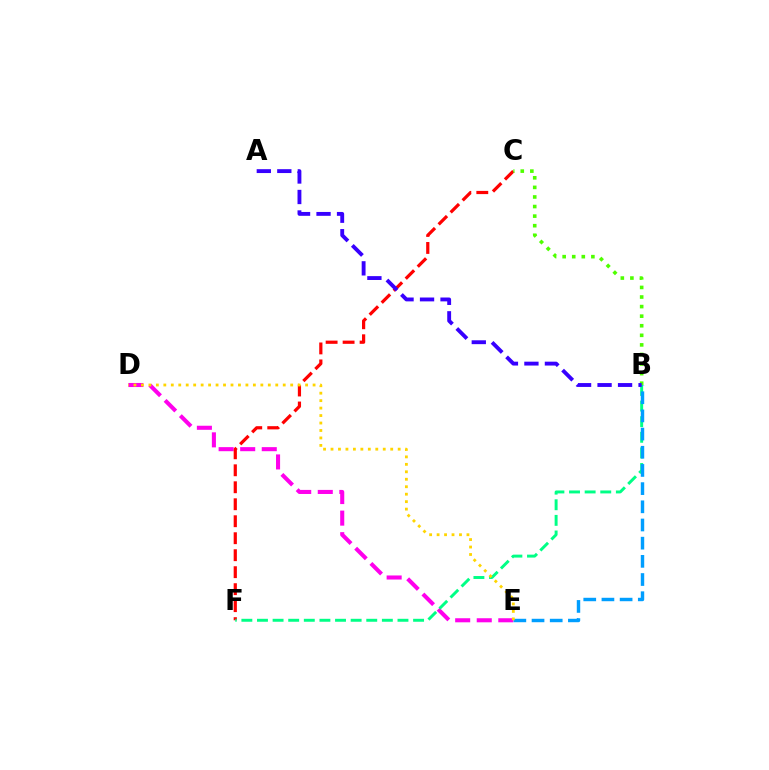{('D', 'E'): [{'color': '#ff00ed', 'line_style': 'dashed', 'thickness': 2.93}, {'color': '#ffd500', 'line_style': 'dotted', 'thickness': 2.03}], ('C', 'F'): [{'color': '#ff0000', 'line_style': 'dashed', 'thickness': 2.31}], ('B', 'F'): [{'color': '#00ff86', 'line_style': 'dashed', 'thickness': 2.12}], ('B', 'C'): [{'color': '#4fff00', 'line_style': 'dotted', 'thickness': 2.6}], ('B', 'E'): [{'color': '#009eff', 'line_style': 'dashed', 'thickness': 2.47}], ('A', 'B'): [{'color': '#3700ff', 'line_style': 'dashed', 'thickness': 2.78}]}